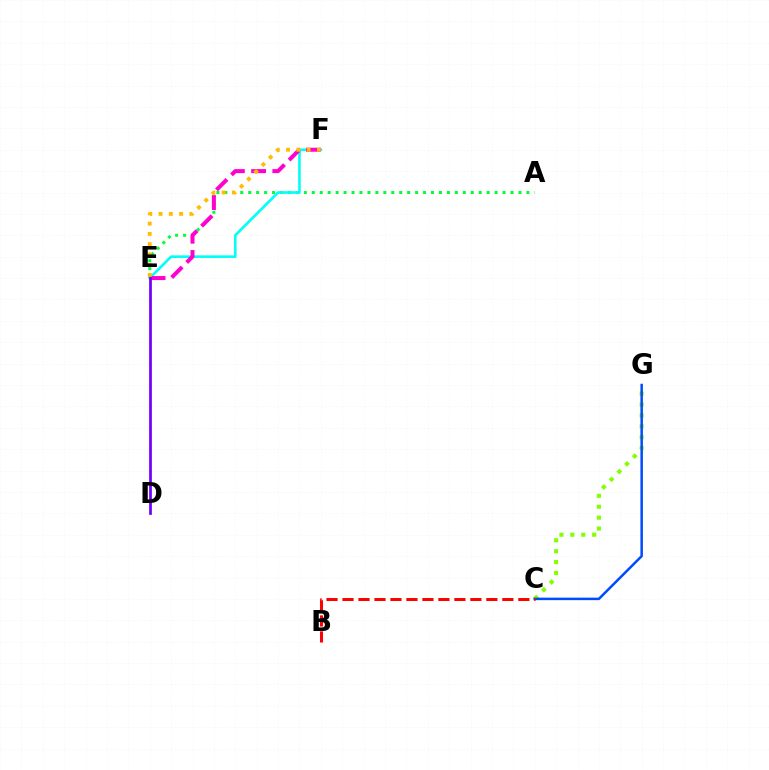{('A', 'E'): [{'color': '#00ff39', 'line_style': 'dotted', 'thickness': 2.16}], ('C', 'G'): [{'color': '#84ff00', 'line_style': 'dotted', 'thickness': 2.96}, {'color': '#004bff', 'line_style': 'solid', 'thickness': 1.8}], ('E', 'F'): [{'color': '#00fff6', 'line_style': 'solid', 'thickness': 1.88}, {'color': '#ff00cf', 'line_style': 'dashed', 'thickness': 2.88}, {'color': '#ffbd00', 'line_style': 'dotted', 'thickness': 2.79}], ('B', 'C'): [{'color': '#ff0000', 'line_style': 'dashed', 'thickness': 2.17}], ('D', 'E'): [{'color': '#7200ff', 'line_style': 'solid', 'thickness': 1.97}]}